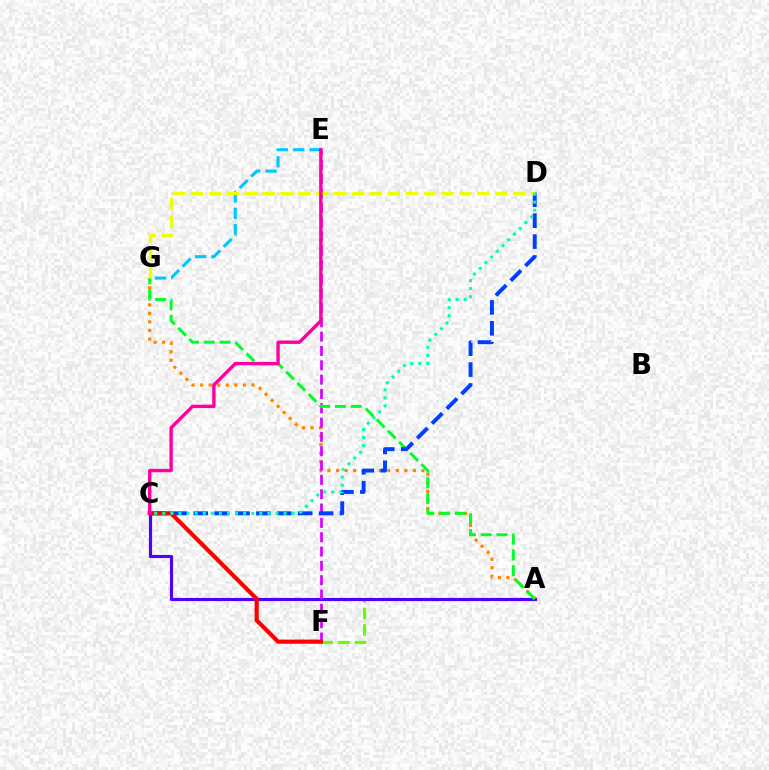{('A', 'F'): [{'color': '#66ff00', 'line_style': 'dashed', 'thickness': 2.25}], ('A', 'C'): [{'color': '#4f00ff', 'line_style': 'solid', 'thickness': 2.27}], ('A', 'G'): [{'color': '#ff8800', 'line_style': 'dotted', 'thickness': 2.32}, {'color': '#00ff27', 'line_style': 'dashed', 'thickness': 2.14}], ('E', 'F'): [{'color': '#d600ff', 'line_style': 'dashed', 'thickness': 1.95}], ('C', 'D'): [{'color': '#003fff', 'line_style': 'dashed', 'thickness': 2.84}, {'color': '#00ffaf', 'line_style': 'dotted', 'thickness': 2.2}], ('E', 'G'): [{'color': '#00c7ff', 'line_style': 'dashed', 'thickness': 2.22}], ('D', 'G'): [{'color': '#eeff00', 'line_style': 'dashed', 'thickness': 2.43}], ('C', 'F'): [{'color': '#ff0000', 'line_style': 'solid', 'thickness': 3.0}], ('C', 'E'): [{'color': '#ff00a0', 'line_style': 'solid', 'thickness': 2.43}]}